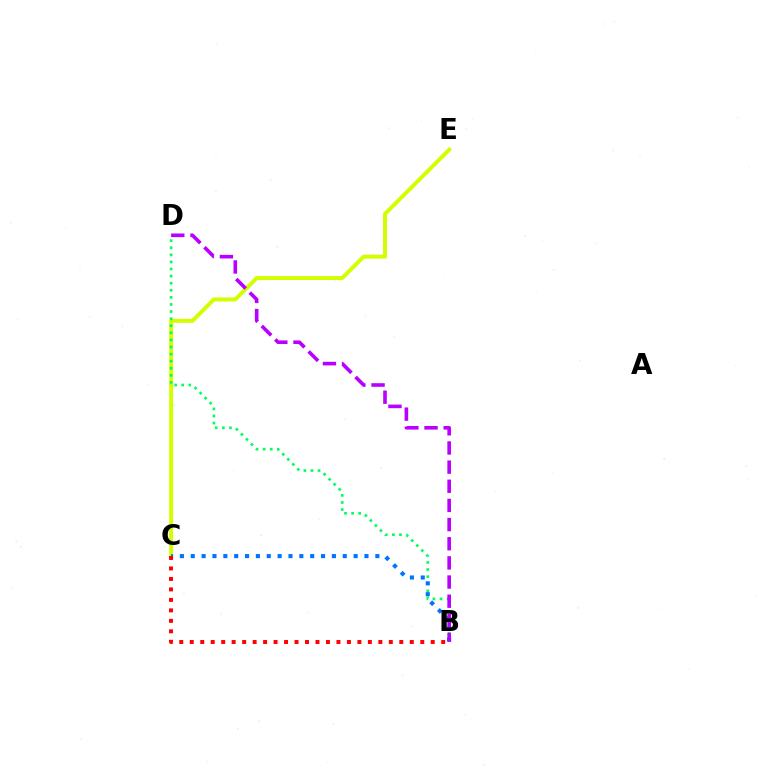{('C', 'E'): [{'color': '#d1ff00', 'line_style': 'solid', 'thickness': 2.85}], ('B', 'D'): [{'color': '#00ff5c', 'line_style': 'dotted', 'thickness': 1.93}, {'color': '#b900ff', 'line_style': 'dashed', 'thickness': 2.6}], ('B', 'C'): [{'color': '#0074ff', 'line_style': 'dotted', 'thickness': 2.95}, {'color': '#ff0000', 'line_style': 'dotted', 'thickness': 2.85}]}